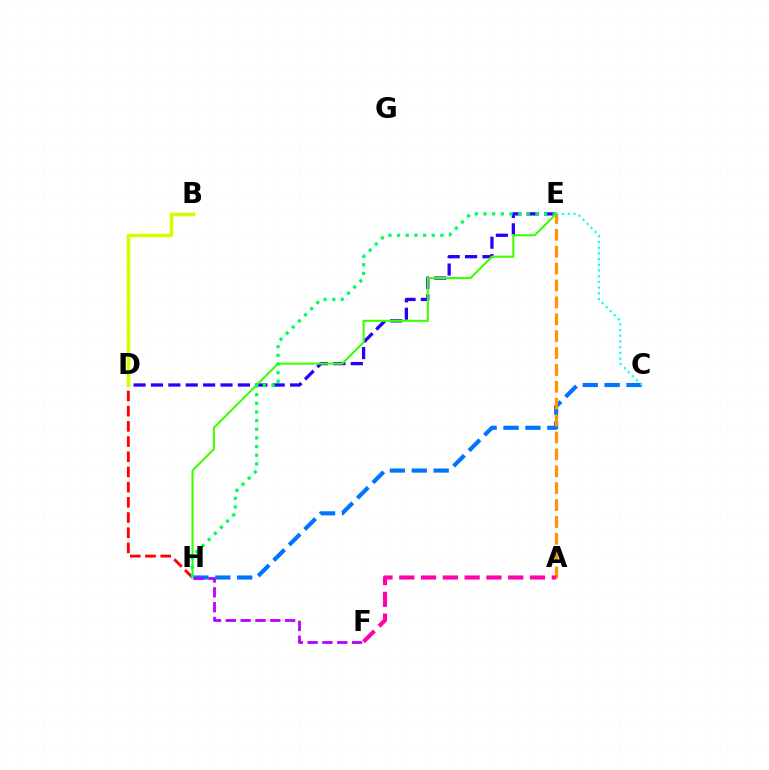{('C', 'H'): [{'color': '#0074ff', 'line_style': 'dashed', 'thickness': 2.97}], ('D', 'H'): [{'color': '#ff0000', 'line_style': 'dashed', 'thickness': 2.06}], ('D', 'E'): [{'color': '#2500ff', 'line_style': 'dashed', 'thickness': 2.36}], ('E', 'H'): [{'color': '#3dff00', 'line_style': 'solid', 'thickness': 1.51}, {'color': '#00ff5c', 'line_style': 'dotted', 'thickness': 2.35}], ('B', 'D'): [{'color': '#d1ff00', 'line_style': 'solid', 'thickness': 2.52}], ('C', 'E'): [{'color': '#00fff6', 'line_style': 'dotted', 'thickness': 1.55}], ('F', 'H'): [{'color': '#b900ff', 'line_style': 'dashed', 'thickness': 2.01}], ('A', 'E'): [{'color': '#ff9400', 'line_style': 'dashed', 'thickness': 2.29}], ('A', 'F'): [{'color': '#ff00ac', 'line_style': 'dashed', 'thickness': 2.96}]}